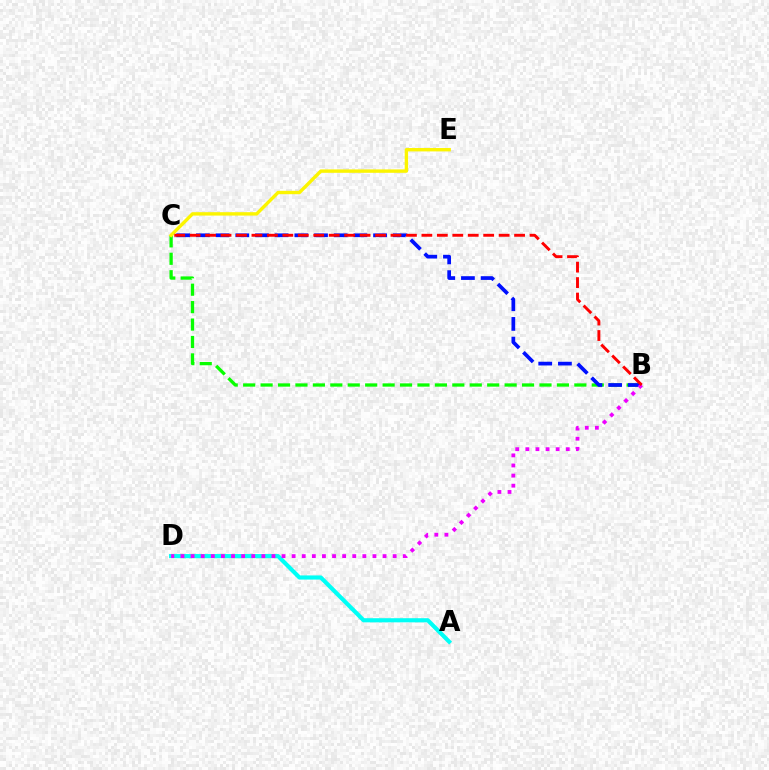{('B', 'C'): [{'color': '#08ff00', 'line_style': 'dashed', 'thickness': 2.37}, {'color': '#0010ff', 'line_style': 'dashed', 'thickness': 2.67}, {'color': '#ff0000', 'line_style': 'dashed', 'thickness': 2.1}], ('A', 'D'): [{'color': '#00fff6', 'line_style': 'solid', 'thickness': 2.98}], ('B', 'D'): [{'color': '#ee00ff', 'line_style': 'dotted', 'thickness': 2.74}], ('C', 'E'): [{'color': '#fcf500', 'line_style': 'solid', 'thickness': 2.44}]}